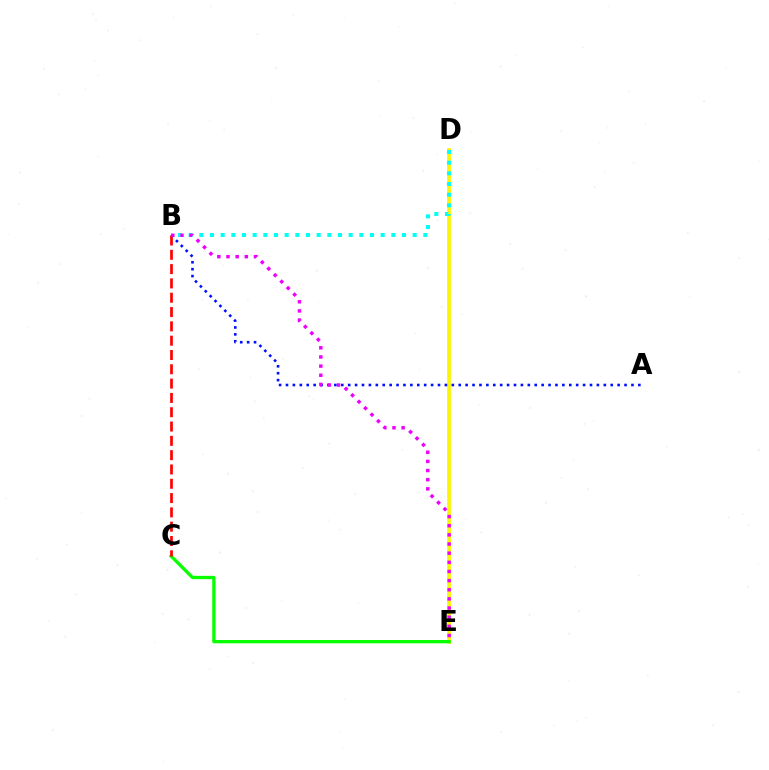{('D', 'E'): [{'color': '#fcf500', 'line_style': 'solid', 'thickness': 2.67}], ('B', 'D'): [{'color': '#00fff6', 'line_style': 'dotted', 'thickness': 2.9}], ('C', 'E'): [{'color': '#08ff00', 'line_style': 'solid', 'thickness': 2.38}], ('A', 'B'): [{'color': '#0010ff', 'line_style': 'dotted', 'thickness': 1.88}], ('B', 'C'): [{'color': '#ff0000', 'line_style': 'dashed', 'thickness': 1.94}], ('B', 'E'): [{'color': '#ee00ff', 'line_style': 'dotted', 'thickness': 2.49}]}